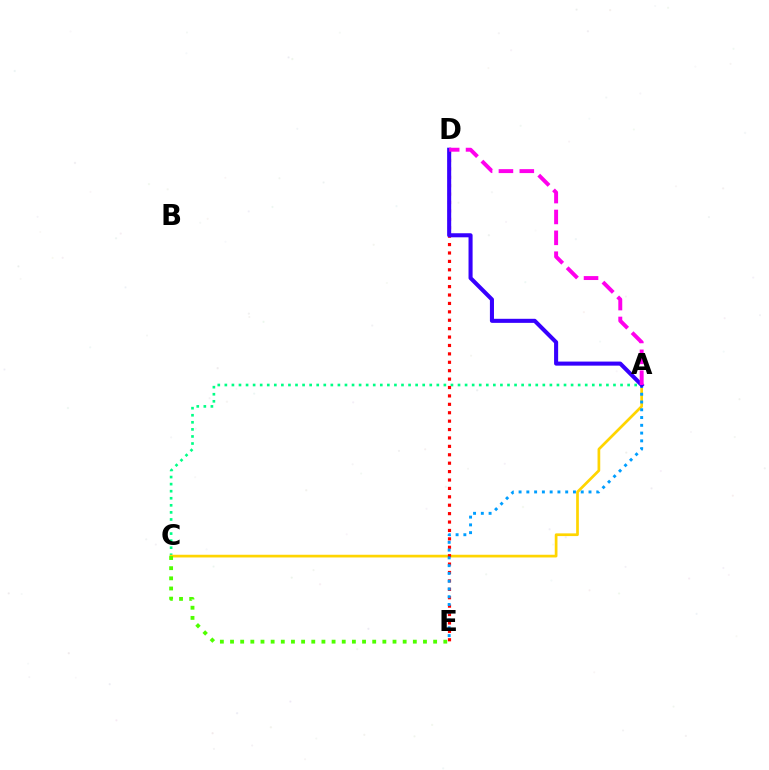{('A', 'C'): [{'color': '#00ff86', 'line_style': 'dotted', 'thickness': 1.92}, {'color': '#ffd500', 'line_style': 'solid', 'thickness': 1.95}], ('C', 'E'): [{'color': '#4fff00', 'line_style': 'dotted', 'thickness': 2.76}], ('D', 'E'): [{'color': '#ff0000', 'line_style': 'dotted', 'thickness': 2.28}], ('A', 'E'): [{'color': '#009eff', 'line_style': 'dotted', 'thickness': 2.11}], ('A', 'D'): [{'color': '#3700ff', 'line_style': 'solid', 'thickness': 2.93}, {'color': '#ff00ed', 'line_style': 'dashed', 'thickness': 2.84}]}